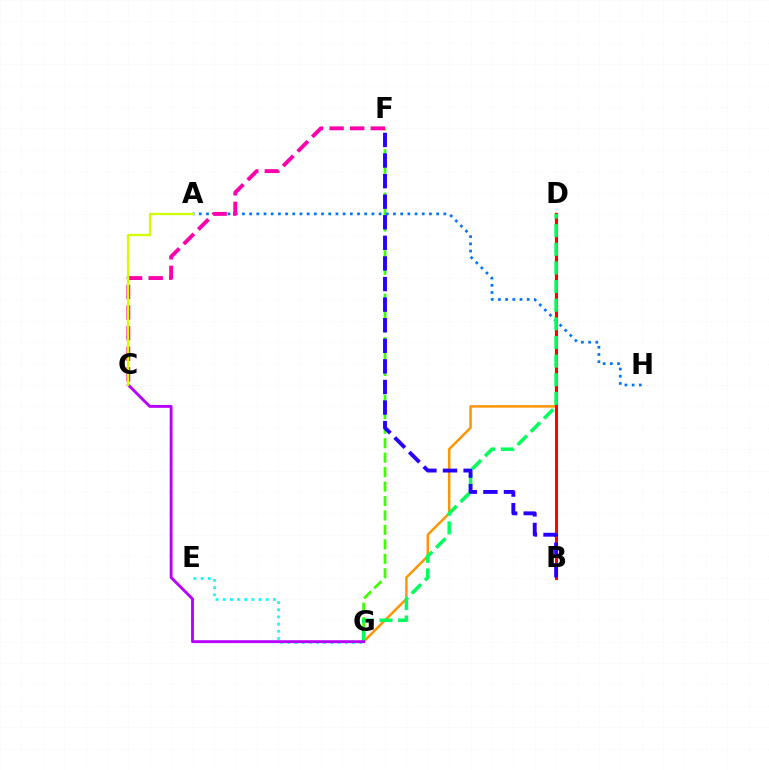{('D', 'G'): [{'color': '#ff9400', 'line_style': 'solid', 'thickness': 1.78}, {'color': '#00ff5c', 'line_style': 'dashed', 'thickness': 2.53}], ('F', 'G'): [{'color': '#3dff00', 'line_style': 'dashed', 'thickness': 1.96}], ('E', 'G'): [{'color': '#00fff6', 'line_style': 'dotted', 'thickness': 1.95}], ('B', 'D'): [{'color': '#ff0000', 'line_style': 'solid', 'thickness': 2.19}], ('A', 'H'): [{'color': '#0074ff', 'line_style': 'dotted', 'thickness': 1.95}], ('C', 'G'): [{'color': '#b900ff', 'line_style': 'solid', 'thickness': 2.07}], ('C', 'F'): [{'color': '#ff00ac', 'line_style': 'dashed', 'thickness': 2.8}], ('A', 'C'): [{'color': '#d1ff00', 'line_style': 'solid', 'thickness': 1.63}], ('B', 'F'): [{'color': '#2500ff', 'line_style': 'dashed', 'thickness': 2.8}]}